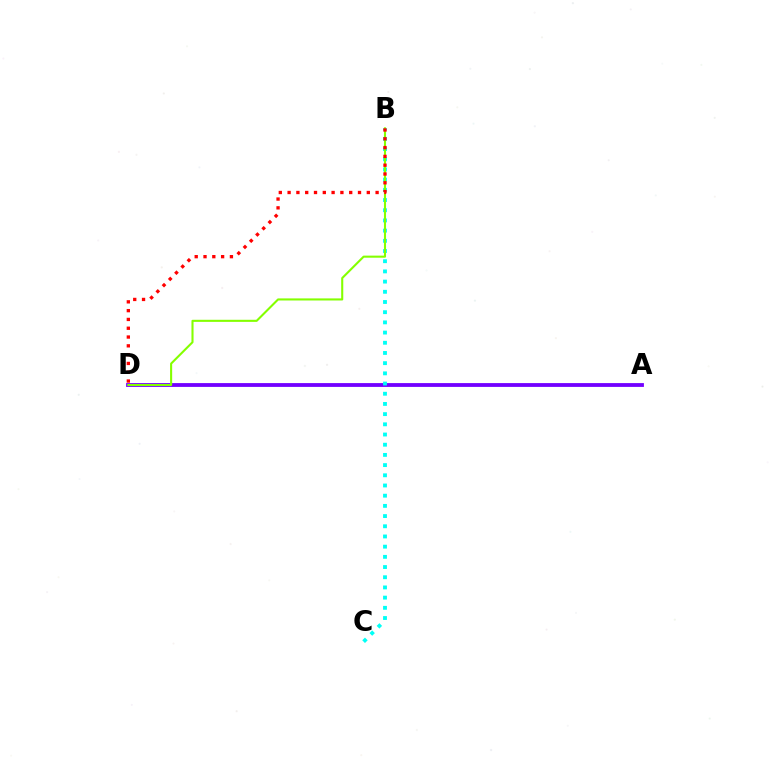{('A', 'D'): [{'color': '#7200ff', 'line_style': 'solid', 'thickness': 2.74}], ('B', 'C'): [{'color': '#00fff6', 'line_style': 'dotted', 'thickness': 2.77}], ('B', 'D'): [{'color': '#84ff00', 'line_style': 'solid', 'thickness': 1.51}, {'color': '#ff0000', 'line_style': 'dotted', 'thickness': 2.39}]}